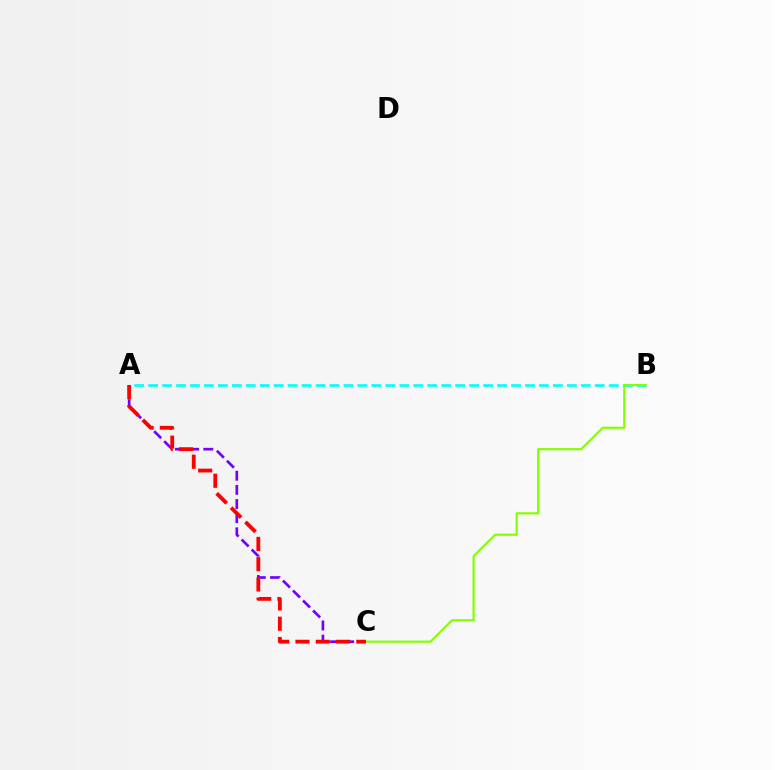{('A', 'C'): [{'color': '#7200ff', 'line_style': 'dashed', 'thickness': 1.92}, {'color': '#ff0000', 'line_style': 'dashed', 'thickness': 2.75}], ('A', 'B'): [{'color': '#00fff6', 'line_style': 'dashed', 'thickness': 1.9}], ('B', 'C'): [{'color': '#84ff00', 'line_style': 'solid', 'thickness': 1.58}]}